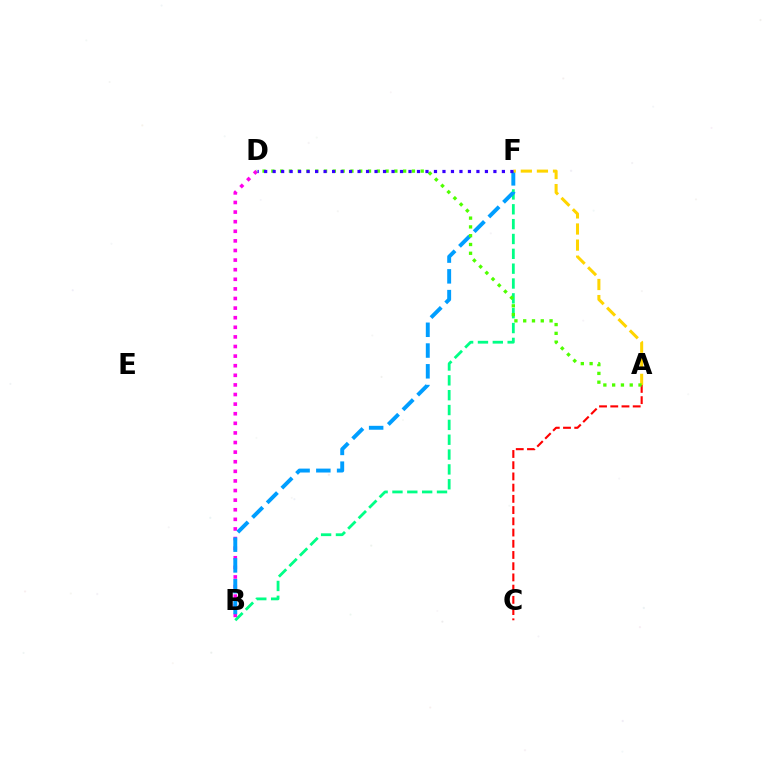{('B', 'F'): [{'color': '#00ff86', 'line_style': 'dashed', 'thickness': 2.02}, {'color': '#009eff', 'line_style': 'dashed', 'thickness': 2.82}], ('A', 'C'): [{'color': '#ff0000', 'line_style': 'dashed', 'thickness': 1.52}], ('B', 'D'): [{'color': '#ff00ed', 'line_style': 'dotted', 'thickness': 2.61}], ('A', 'F'): [{'color': '#ffd500', 'line_style': 'dashed', 'thickness': 2.19}], ('A', 'D'): [{'color': '#4fff00', 'line_style': 'dotted', 'thickness': 2.39}], ('D', 'F'): [{'color': '#3700ff', 'line_style': 'dotted', 'thickness': 2.31}]}